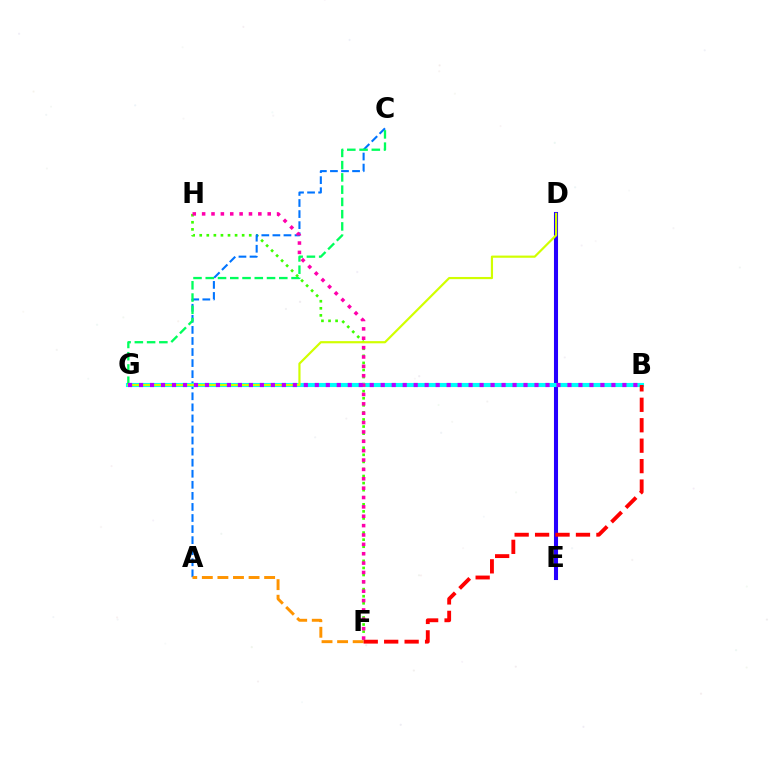{('D', 'E'): [{'color': '#2500ff', 'line_style': 'solid', 'thickness': 2.93}], ('F', 'H'): [{'color': '#3dff00', 'line_style': 'dotted', 'thickness': 1.92}, {'color': '#ff00ac', 'line_style': 'dotted', 'thickness': 2.55}], ('A', 'C'): [{'color': '#0074ff', 'line_style': 'dashed', 'thickness': 1.5}], ('B', 'G'): [{'color': '#00fff6', 'line_style': 'solid', 'thickness': 2.96}, {'color': '#b900ff', 'line_style': 'dotted', 'thickness': 2.98}], ('C', 'G'): [{'color': '#00ff5c', 'line_style': 'dashed', 'thickness': 1.66}], ('A', 'F'): [{'color': '#ff9400', 'line_style': 'dashed', 'thickness': 2.12}], ('B', 'F'): [{'color': '#ff0000', 'line_style': 'dashed', 'thickness': 2.78}], ('D', 'G'): [{'color': '#d1ff00', 'line_style': 'solid', 'thickness': 1.57}]}